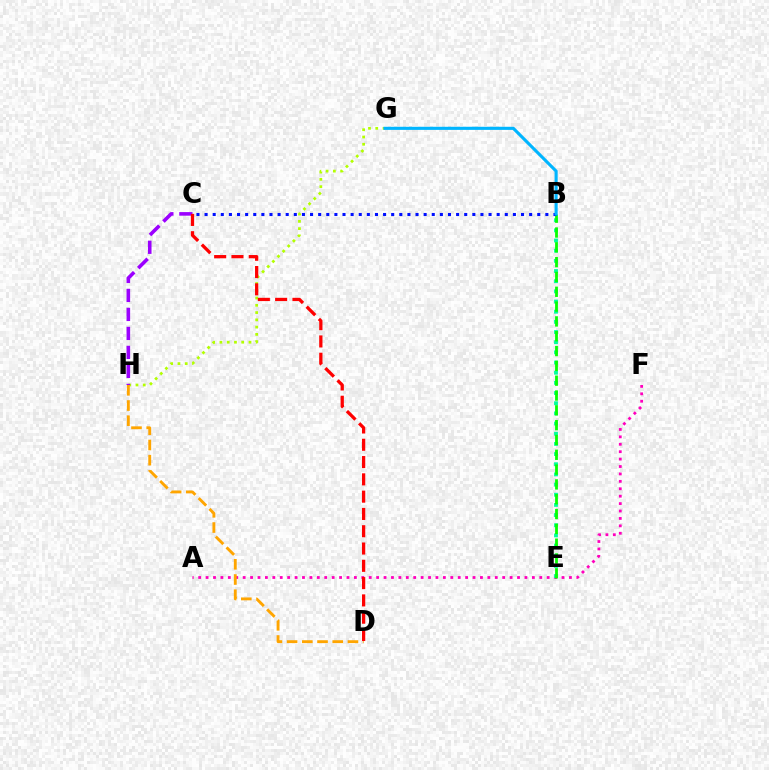{('A', 'F'): [{'color': '#ff00bd', 'line_style': 'dotted', 'thickness': 2.01}], ('G', 'H'): [{'color': '#b3ff00', 'line_style': 'dotted', 'thickness': 1.97}], ('B', 'E'): [{'color': '#00ff9d', 'line_style': 'dotted', 'thickness': 2.76}, {'color': '#08ff00', 'line_style': 'dashed', 'thickness': 2.01}], ('D', 'H'): [{'color': '#ffa500', 'line_style': 'dashed', 'thickness': 2.07}], ('B', 'C'): [{'color': '#0010ff', 'line_style': 'dotted', 'thickness': 2.2}], ('C', 'H'): [{'color': '#9b00ff', 'line_style': 'dashed', 'thickness': 2.58}], ('B', 'G'): [{'color': '#00b5ff', 'line_style': 'solid', 'thickness': 2.23}], ('C', 'D'): [{'color': '#ff0000', 'line_style': 'dashed', 'thickness': 2.35}]}